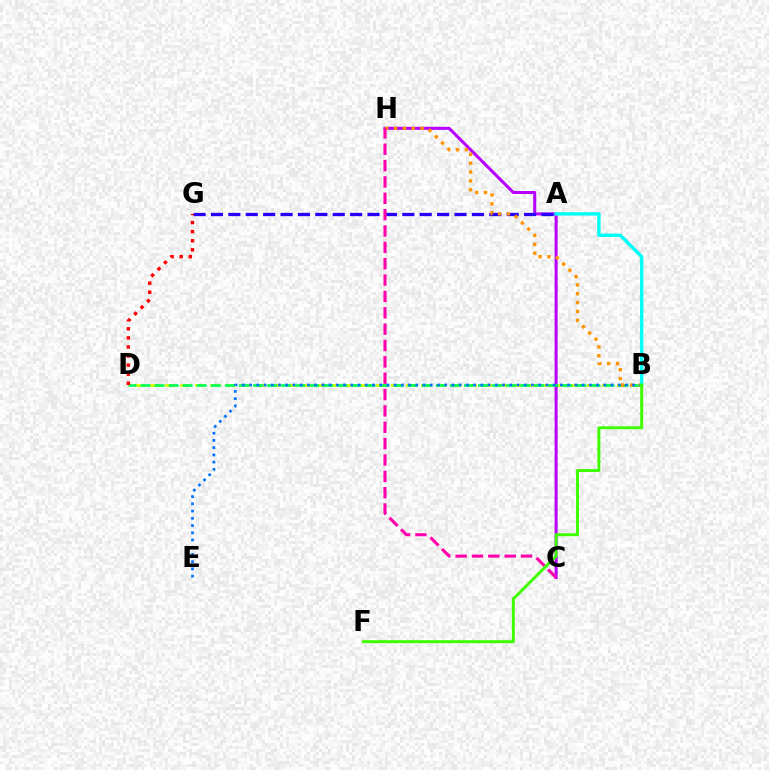{('B', 'D'): [{'color': '#d1ff00', 'line_style': 'dashed', 'thickness': 2.05}, {'color': '#00ff5c', 'line_style': 'dashed', 'thickness': 1.91}], ('C', 'H'): [{'color': '#b900ff', 'line_style': 'solid', 'thickness': 2.18}, {'color': '#ff00ac', 'line_style': 'dashed', 'thickness': 2.22}], ('A', 'G'): [{'color': '#2500ff', 'line_style': 'dashed', 'thickness': 2.36}], ('D', 'G'): [{'color': '#ff0000', 'line_style': 'dotted', 'thickness': 2.47}], ('B', 'H'): [{'color': '#ff9400', 'line_style': 'dotted', 'thickness': 2.4}], ('B', 'E'): [{'color': '#0074ff', 'line_style': 'dotted', 'thickness': 1.96}], ('A', 'B'): [{'color': '#00fff6', 'line_style': 'solid', 'thickness': 2.46}], ('B', 'F'): [{'color': '#3dff00', 'line_style': 'solid', 'thickness': 2.12}]}